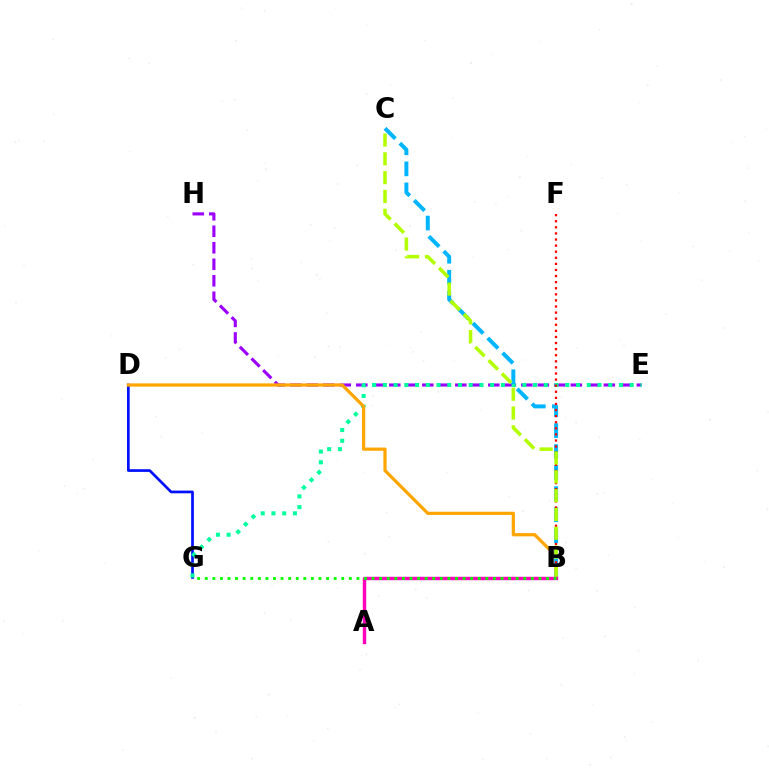{('D', 'G'): [{'color': '#0010ff', 'line_style': 'solid', 'thickness': 1.95}], ('E', 'H'): [{'color': '#9b00ff', 'line_style': 'dashed', 'thickness': 2.24}], ('E', 'G'): [{'color': '#00ff9d', 'line_style': 'dotted', 'thickness': 2.92}], ('B', 'D'): [{'color': '#ffa500', 'line_style': 'solid', 'thickness': 2.32}], ('B', 'C'): [{'color': '#00b5ff', 'line_style': 'dashed', 'thickness': 2.86}, {'color': '#b3ff00', 'line_style': 'dashed', 'thickness': 2.56}], ('B', 'F'): [{'color': '#ff0000', 'line_style': 'dotted', 'thickness': 1.65}], ('A', 'B'): [{'color': '#ff00bd', 'line_style': 'solid', 'thickness': 2.46}], ('B', 'G'): [{'color': '#08ff00', 'line_style': 'dotted', 'thickness': 2.06}]}